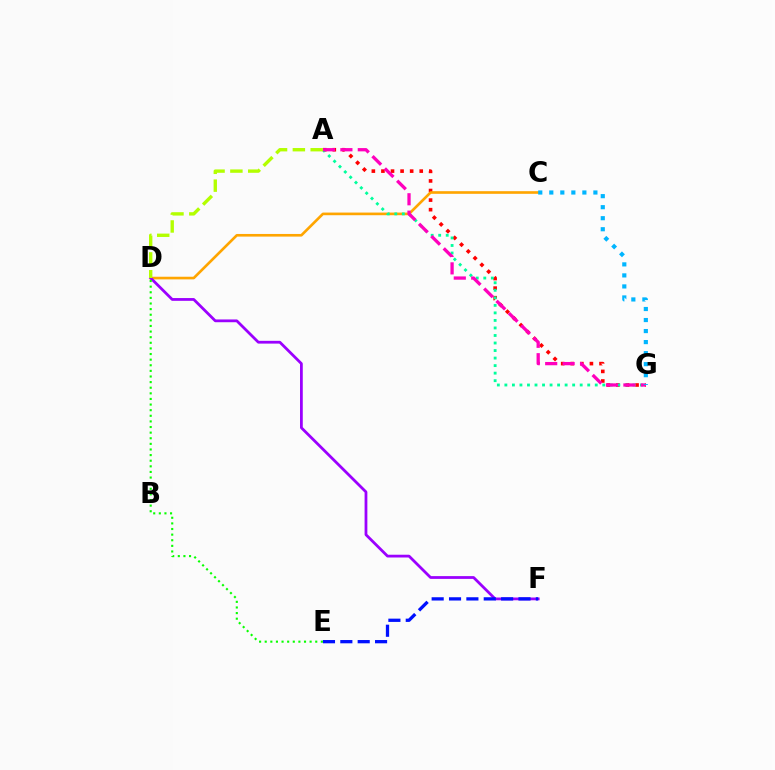{('A', 'G'): [{'color': '#ff0000', 'line_style': 'dotted', 'thickness': 2.6}, {'color': '#00ff9d', 'line_style': 'dotted', 'thickness': 2.05}, {'color': '#ff00bd', 'line_style': 'dashed', 'thickness': 2.36}], ('C', 'D'): [{'color': '#ffa500', 'line_style': 'solid', 'thickness': 1.9}], ('D', 'F'): [{'color': '#9b00ff', 'line_style': 'solid', 'thickness': 2.0}], ('E', 'F'): [{'color': '#0010ff', 'line_style': 'dashed', 'thickness': 2.36}], ('A', 'D'): [{'color': '#b3ff00', 'line_style': 'dashed', 'thickness': 2.42}], ('D', 'E'): [{'color': '#08ff00', 'line_style': 'dotted', 'thickness': 1.53}], ('C', 'G'): [{'color': '#00b5ff', 'line_style': 'dotted', 'thickness': 3.0}]}